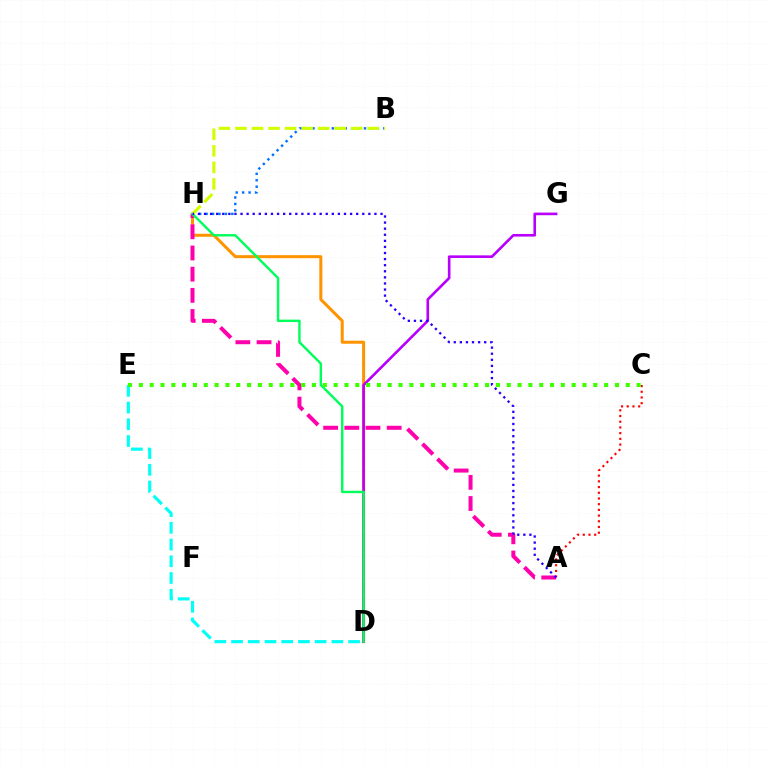{('D', 'H'): [{'color': '#ff9400', 'line_style': 'solid', 'thickness': 2.18}, {'color': '#00ff5c', 'line_style': 'solid', 'thickness': 1.74}], ('D', 'E'): [{'color': '#00fff6', 'line_style': 'dashed', 'thickness': 2.27}], ('D', 'G'): [{'color': '#b900ff', 'line_style': 'solid', 'thickness': 1.9}], ('B', 'H'): [{'color': '#0074ff', 'line_style': 'dotted', 'thickness': 1.75}, {'color': '#d1ff00', 'line_style': 'dashed', 'thickness': 2.25}], ('A', 'H'): [{'color': '#ff00ac', 'line_style': 'dashed', 'thickness': 2.88}, {'color': '#2500ff', 'line_style': 'dotted', 'thickness': 1.65}], ('A', 'C'): [{'color': '#ff0000', 'line_style': 'dotted', 'thickness': 1.55}], ('C', 'E'): [{'color': '#3dff00', 'line_style': 'dotted', 'thickness': 2.94}]}